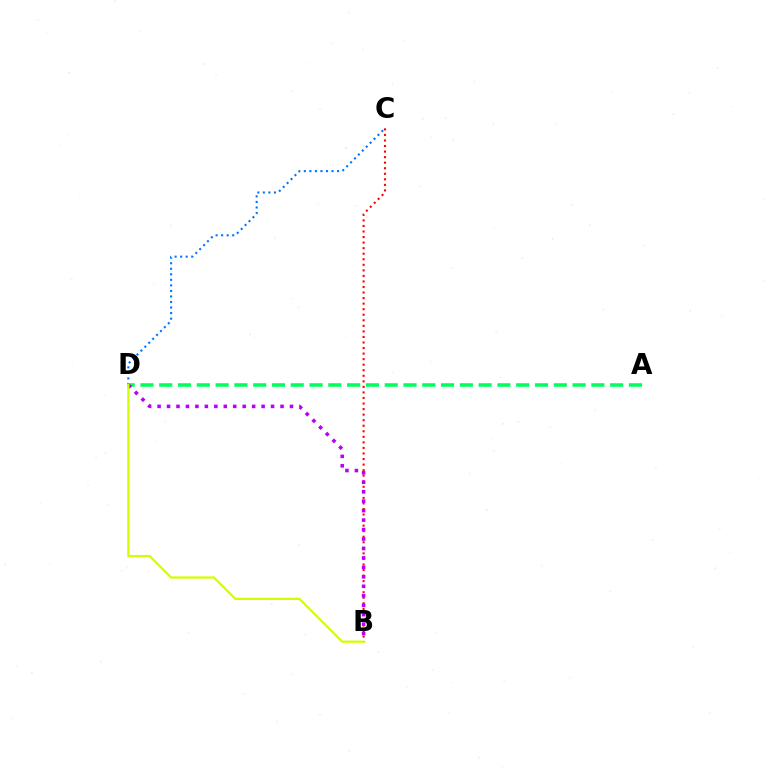{('C', 'D'): [{'color': '#0074ff', 'line_style': 'dotted', 'thickness': 1.5}], ('A', 'D'): [{'color': '#00ff5c', 'line_style': 'dashed', 'thickness': 2.55}], ('B', 'C'): [{'color': '#ff0000', 'line_style': 'dotted', 'thickness': 1.51}], ('B', 'D'): [{'color': '#b900ff', 'line_style': 'dotted', 'thickness': 2.57}, {'color': '#d1ff00', 'line_style': 'solid', 'thickness': 1.63}]}